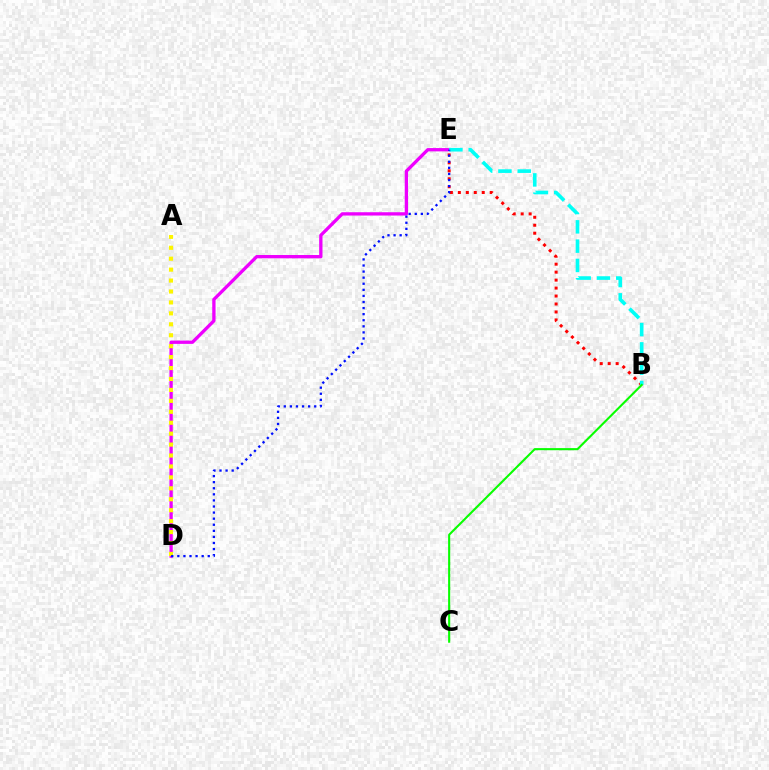{('D', 'E'): [{'color': '#ee00ff', 'line_style': 'solid', 'thickness': 2.38}, {'color': '#0010ff', 'line_style': 'dotted', 'thickness': 1.65}], ('B', 'E'): [{'color': '#ff0000', 'line_style': 'dotted', 'thickness': 2.16}, {'color': '#00fff6', 'line_style': 'dashed', 'thickness': 2.62}], ('A', 'D'): [{'color': '#fcf500', 'line_style': 'dotted', 'thickness': 2.97}], ('B', 'C'): [{'color': '#08ff00', 'line_style': 'solid', 'thickness': 1.51}]}